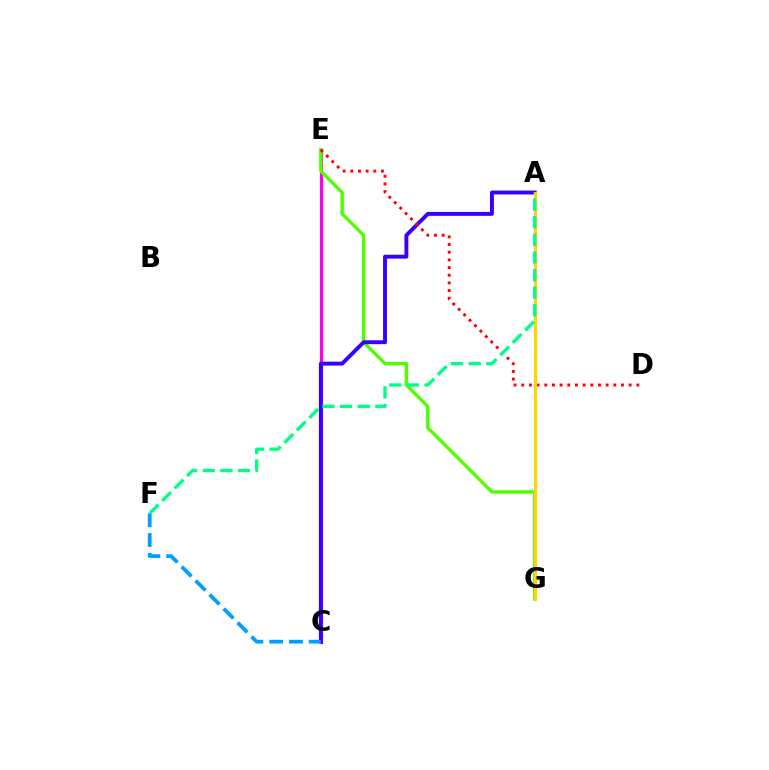{('C', 'E'): [{'color': '#ff00ed', 'line_style': 'solid', 'thickness': 2.33}], ('E', 'G'): [{'color': '#4fff00', 'line_style': 'solid', 'thickness': 2.43}], ('A', 'C'): [{'color': '#3700ff', 'line_style': 'solid', 'thickness': 2.81}], ('D', 'E'): [{'color': '#ff0000', 'line_style': 'dotted', 'thickness': 2.08}], ('A', 'G'): [{'color': '#ffd500', 'line_style': 'solid', 'thickness': 2.24}], ('C', 'F'): [{'color': '#009eff', 'line_style': 'dashed', 'thickness': 2.69}], ('A', 'F'): [{'color': '#00ff86', 'line_style': 'dashed', 'thickness': 2.4}]}